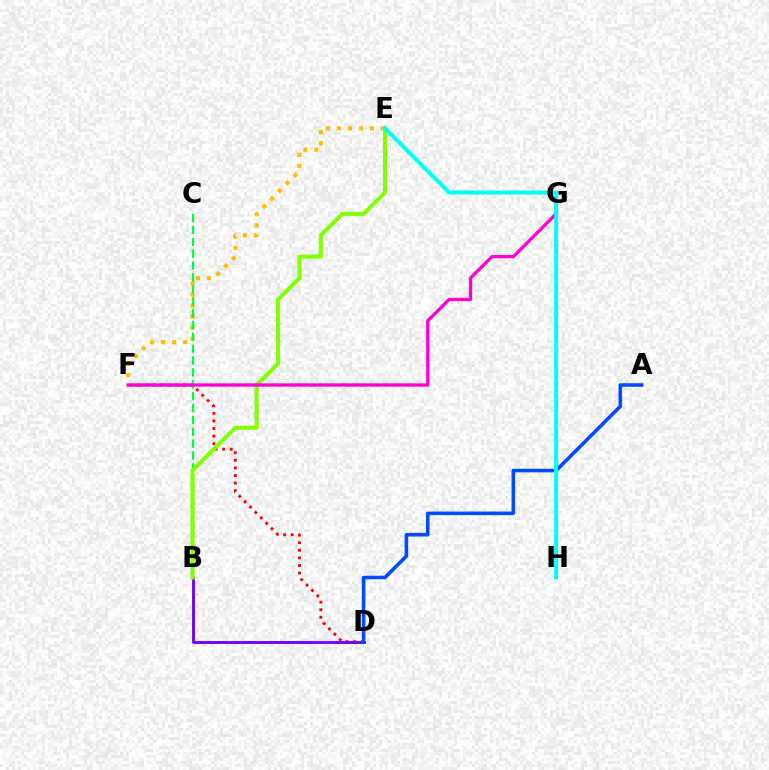{('E', 'F'): [{'color': '#ffbd00', 'line_style': 'dotted', 'thickness': 2.99}], ('D', 'F'): [{'color': '#ff0000', 'line_style': 'dotted', 'thickness': 2.06}], ('B', 'C'): [{'color': '#00ff39', 'line_style': 'dashed', 'thickness': 1.61}], ('B', 'D'): [{'color': '#7200ff', 'line_style': 'solid', 'thickness': 2.08}], ('B', 'E'): [{'color': '#84ff00', 'line_style': 'solid', 'thickness': 2.94}], ('F', 'G'): [{'color': '#ff00cf', 'line_style': 'solid', 'thickness': 2.38}], ('A', 'D'): [{'color': '#004bff', 'line_style': 'solid', 'thickness': 2.57}], ('E', 'H'): [{'color': '#00fff6', 'line_style': 'solid', 'thickness': 2.87}]}